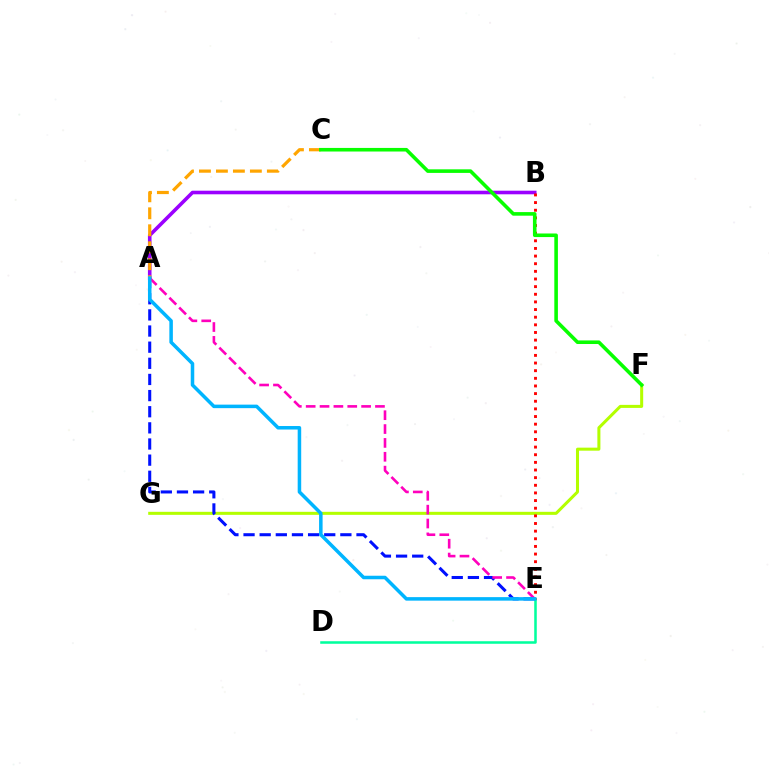{('A', 'B'): [{'color': '#9b00ff', 'line_style': 'solid', 'thickness': 2.58}], ('A', 'C'): [{'color': '#ffa500', 'line_style': 'dashed', 'thickness': 2.31}], ('D', 'E'): [{'color': '#00ff9d', 'line_style': 'solid', 'thickness': 1.83}], ('F', 'G'): [{'color': '#b3ff00', 'line_style': 'solid', 'thickness': 2.18}], ('A', 'E'): [{'color': '#0010ff', 'line_style': 'dashed', 'thickness': 2.19}, {'color': '#ff00bd', 'line_style': 'dashed', 'thickness': 1.88}, {'color': '#00b5ff', 'line_style': 'solid', 'thickness': 2.53}], ('B', 'E'): [{'color': '#ff0000', 'line_style': 'dotted', 'thickness': 2.08}], ('C', 'F'): [{'color': '#08ff00', 'line_style': 'solid', 'thickness': 2.58}]}